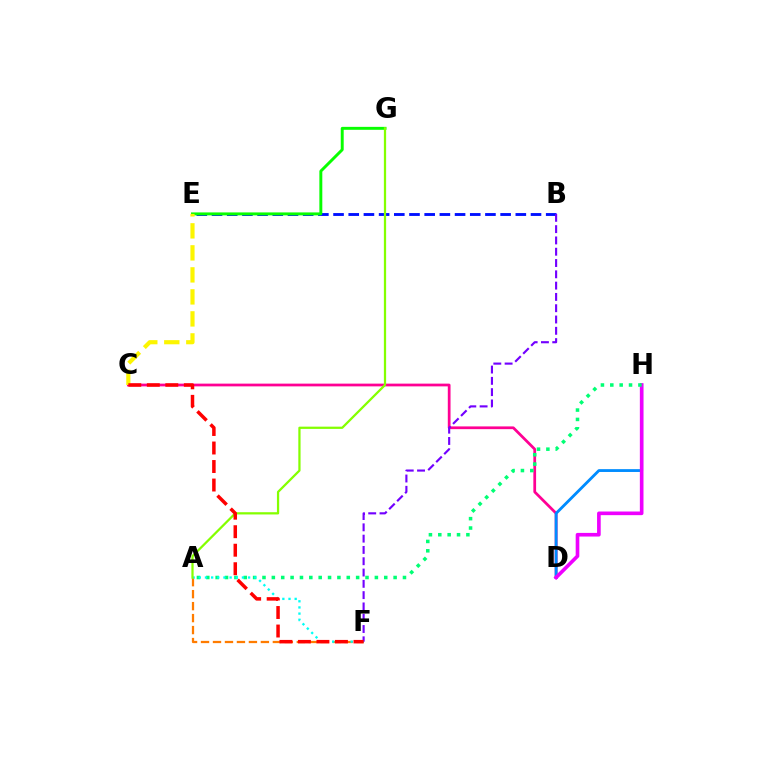{('C', 'D'): [{'color': '#ff0094', 'line_style': 'solid', 'thickness': 1.98}], ('D', 'H'): [{'color': '#008cff', 'line_style': 'solid', 'thickness': 2.04}, {'color': '#ee00ff', 'line_style': 'solid', 'thickness': 2.62}], ('B', 'E'): [{'color': '#0010ff', 'line_style': 'dashed', 'thickness': 2.06}], ('A', 'F'): [{'color': '#ff7c00', 'line_style': 'dashed', 'thickness': 1.63}, {'color': '#00fff6', 'line_style': 'dotted', 'thickness': 1.67}], ('E', 'G'): [{'color': '#08ff00', 'line_style': 'solid', 'thickness': 2.12}], ('A', 'H'): [{'color': '#00ff74', 'line_style': 'dotted', 'thickness': 2.54}], ('A', 'G'): [{'color': '#84ff00', 'line_style': 'solid', 'thickness': 1.62}], ('B', 'F'): [{'color': '#7200ff', 'line_style': 'dashed', 'thickness': 1.53}], ('C', 'E'): [{'color': '#fcf500', 'line_style': 'dashed', 'thickness': 2.99}], ('C', 'F'): [{'color': '#ff0000', 'line_style': 'dashed', 'thickness': 2.51}]}